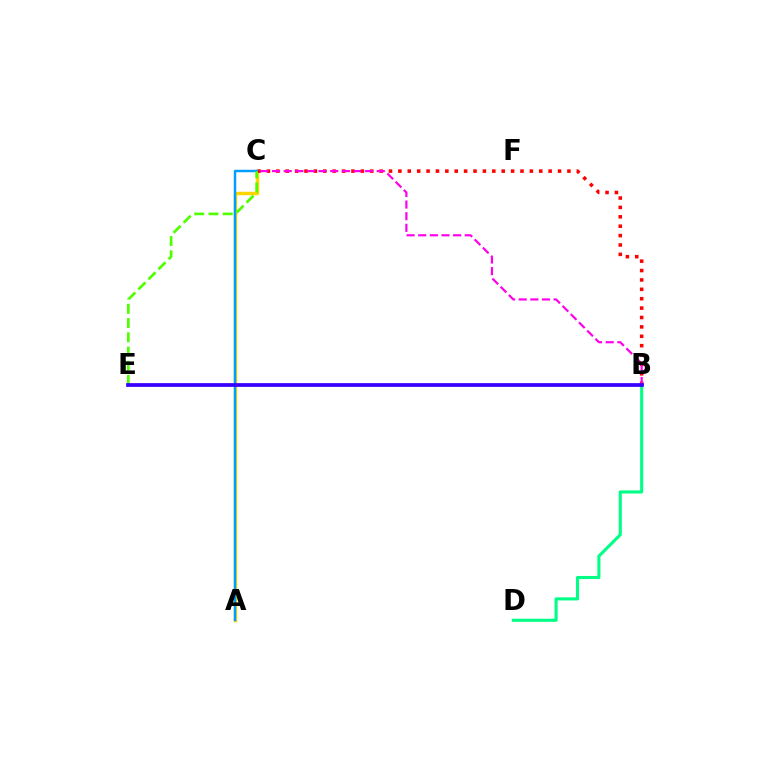{('A', 'C'): [{'color': '#ffd500', 'line_style': 'solid', 'thickness': 2.5}, {'color': '#009eff', 'line_style': 'solid', 'thickness': 1.77}], ('B', 'C'): [{'color': '#ff0000', 'line_style': 'dotted', 'thickness': 2.55}, {'color': '#ff00ed', 'line_style': 'dashed', 'thickness': 1.58}], ('B', 'D'): [{'color': '#00ff86', 'line_style': 'solid', 'thickness': 2.22}], ('C', 'E'): [{'color': '#4fff00', 'line_style': 'dashed', 'thickness': 1.94}], ('B', 'E'): [{'color': '#3700ff', 'line_style': 'solid', 'thickness': 2.69}]}